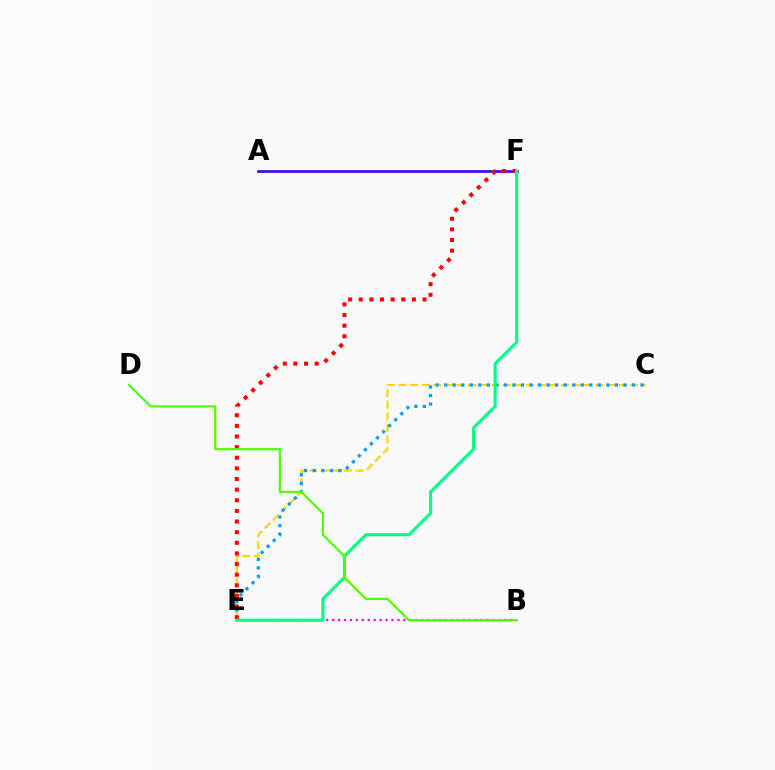{('C', 'E'): [{'color': '#ffd500', 'line_style': 'dashed', 'thickness': 1.57}, {'color': '#009eff', 'line_style': 'dotted', 'thickness': 2.32}], ('A', 'F'): [{'color': '#3700ff', 'line_style': 'solid', 'thickness': 1.91}], ('E', 'F'): [{'color': '#ff0000', 'line_style': 'dotted', 'thickness': 2.89}, {'color': '#00ff86', 'line_style': 'solid', 'thickness': 2.23}], ('B', 'E'): [{'color': '#ff00ed', 'line_style': 'dotted', 'thickness': 1.61}], ('B', 'D'): [{'color': '#4fff00', 'line_style': 'solid', 'thickness': 1.58}]}